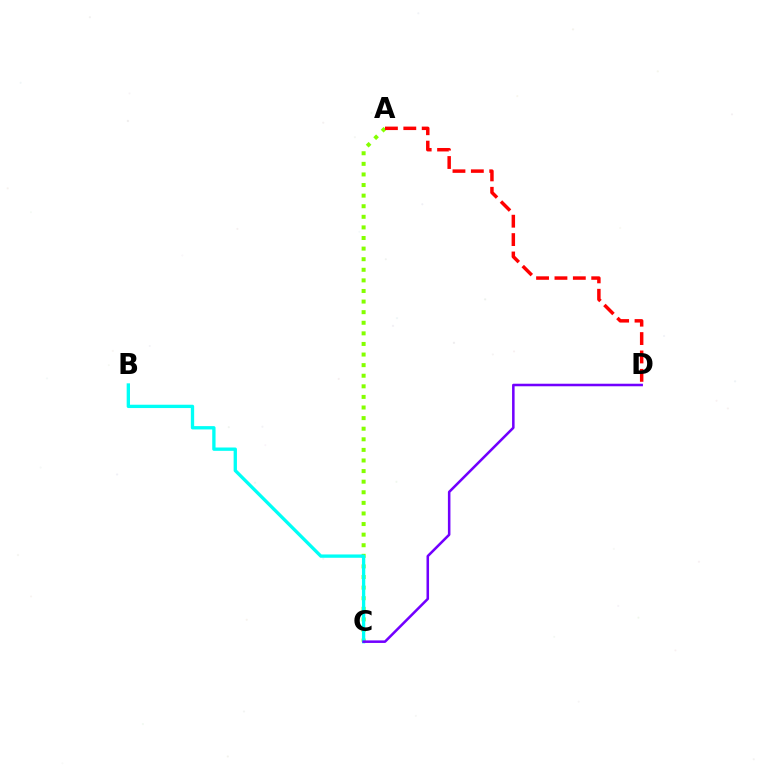{('A', 'C'): [{'color': '#84ff00', 'line_style': 'dotted', 'thickness': 2.88}], ('A', 'D'): [{'color': '#ff0000', 'line_style': 'dashed', 'thickness': 2.5}], ('B', 'C'): [{'color': '#00fff6', 'line_style': 'solid', 'thickness': 2.39}], ('C', 'D'): [{'color': '#7200ff', 'line_style': 'solid', 'thickness': 1.83}]}